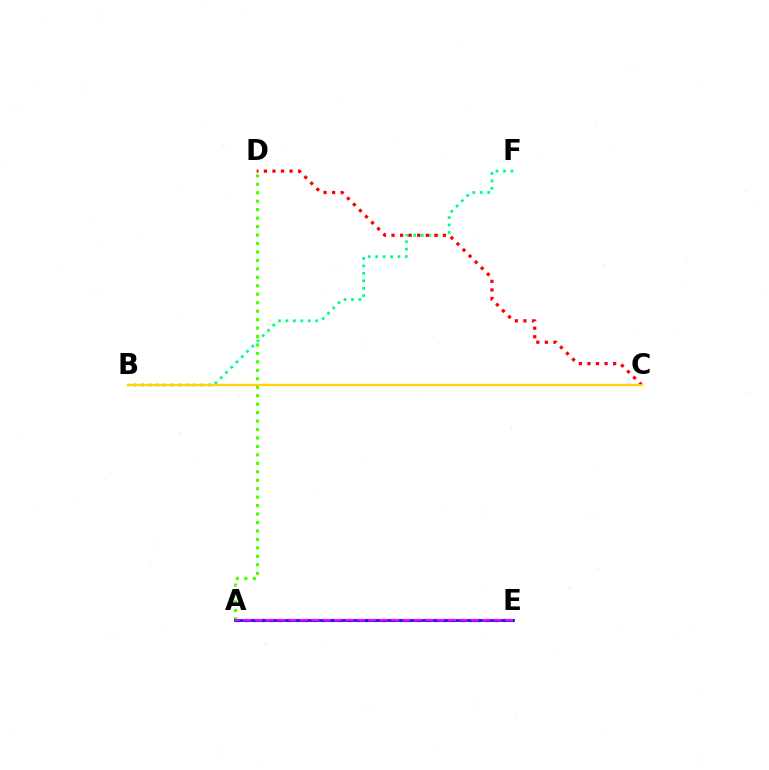{('B', 'F'): [{'color': '#00ff86', 'line_style': 'dotted', 'thickness': 2.02}], ('A', 'D'): [{'color': '#4fff00', 'line_style': 'dotted', 'thickness': 2.3}], ('C', 'D'): [{'color': '#ff0000', 'line_style': 'dotted', 'thickness': 2.33}], ('A', 'E'): [{'color': '#009eff', 'line_style': 'dotted', 'thickness': 2.35}, {'color': '#3700ff', 'line_style': 'solid', 'thickness': 2.0}, {'color': '#ff00ed', 'line_style': 'dashed', 'thickness': 1.55}], ('B', 'C'): [{'color': '#ffd500', 'line_style': 'solid', 'thickness': 1.67}]}